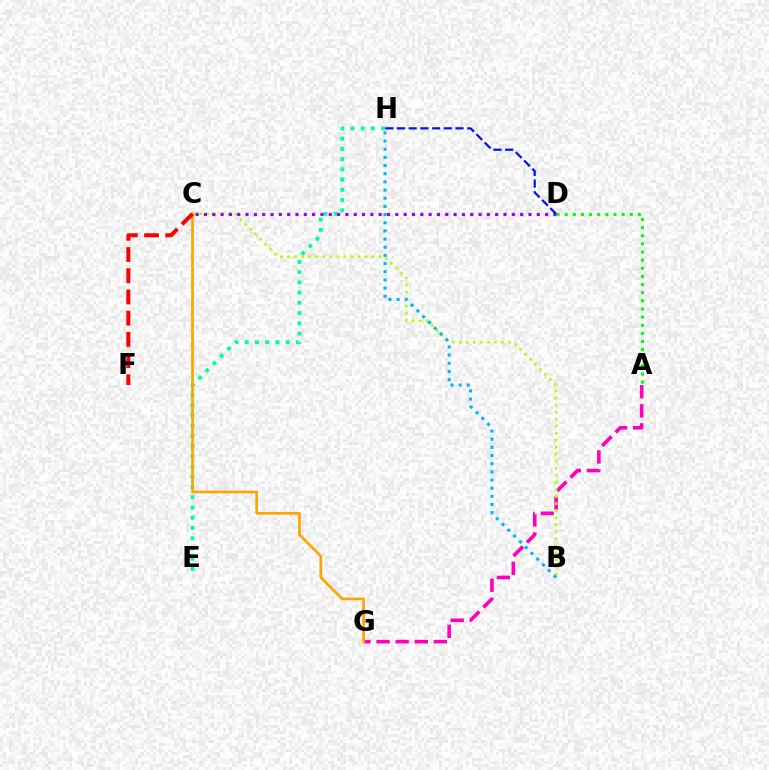{('A', 'G'): [{'color': '#ff00bd', 'line_style': 'dashed', 'thickness': 2.6}], ('B', 'C'): [{'color': '#b3ff00', 'line_style': 'dotted', 'thickness': 1.91}], ('B', 'H'): [{'color': '#00b5ff', 'line_style': 'dotted', 'thickness': 2.22}], ('E', 'H'): [{'color': '#00ff9d', 'line_style': 'dotted', 'thickness': 2.78}], ('C', 'G'): [{'color': '#ffa500', 'line_style': 'solid', 'thickness': 1.94}], ('C', 'D'): [{'color': '#9b00ff', 'line_style': 'dotted', 'thickness': 2.26}], ('A', 'D'): [{'color': '#08ff00', 'line_style': 'dotted', 'thickness': 2.21}], ('D', 'H'): [{'color': '#0010ff', 'line_style': 'dashed', 'thickness': 1.59}], ('C', 'F'): [{'color': '#ff0000', 'line_style': 'dashed', 'thickness': 2.88}]}